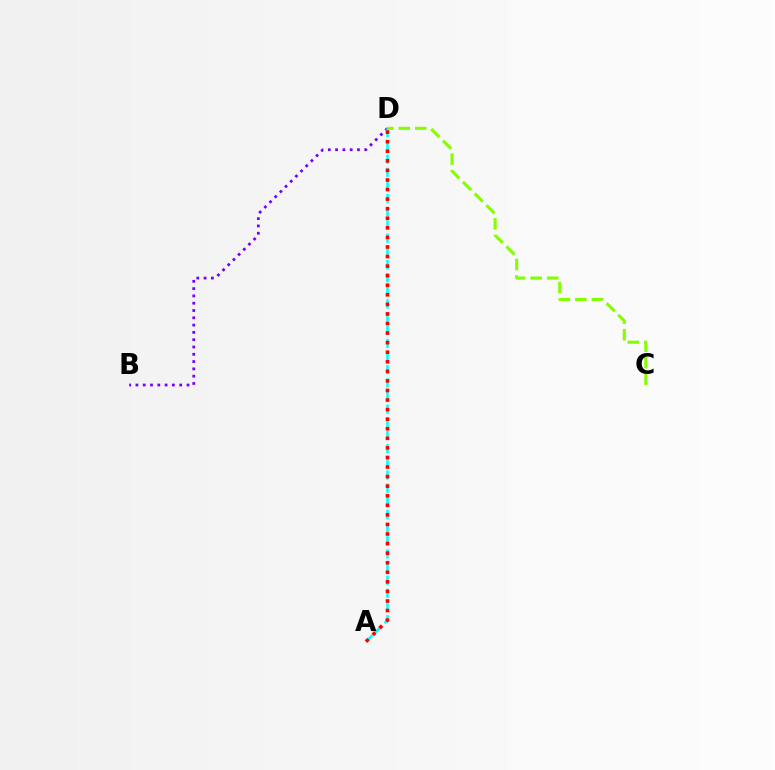{('B', 'D'): [{'color': '#7200ff', 'line_style': 'dotted', 'thickness': 1.98}], ('A', 'D'): [{'color': '#00fff6', 'line_style': 'dashed', 'thickness': 1.79}, {'color': '#ff0000', 'line_style': 'dotted', 'thickness': 2.6}], ('C', 'D'): [{'color': '#84ff00', 'line_style': 'dashed', 'thickness': 2.24}]}